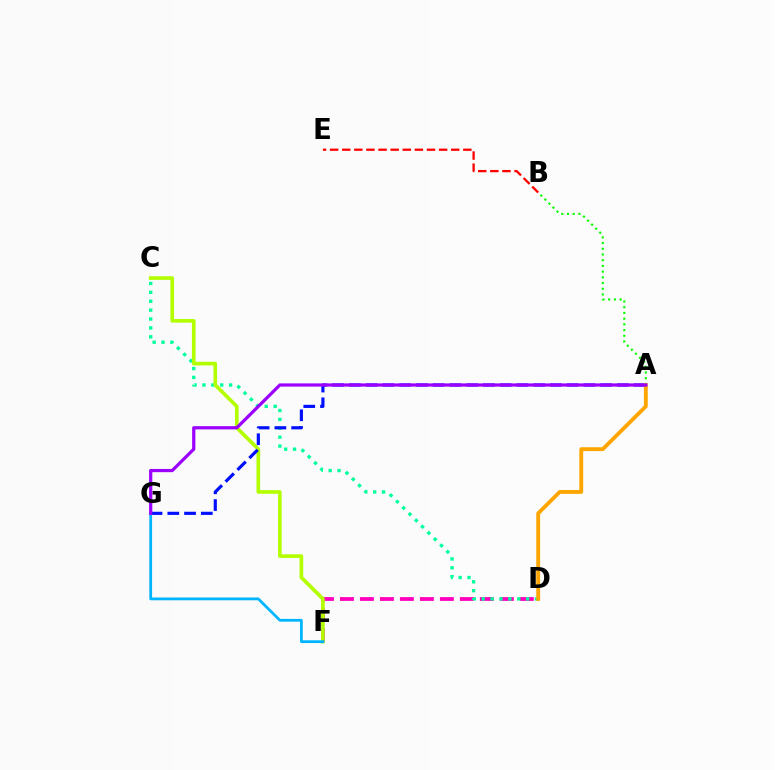{('D', 'F'): [{'color': '#ff00bd', 'line_style': 'dashed', 'thickness': 2.72}], ('C', 'D'): [{'color': '#00ff9d', 'line_style': 'dotted', 'thickness': 2.41}], ('A', 'B'): [{'color': '#08ff00', 'line_style': 'dotted', 'thickness': 1.55}], ('C', 'F'): [{'color': '#b3ff00', 'line_style': 'solid', 'thickness': 2.63}], ('A', 'G'): [{'color': '#0010ff', 'line_style': 'dashed', 'thickness': 2.28}, {'color': '#9b00ff', 'line_style': 'solid', 'thickness': 2.32}], ('B', 'E'): [{'color': '#ff0000', 'line_style': 'dashed', 'thickness': 1.64}], ('F', 'G'): [{'color': '#00b5ff', 'line_style': 'solid', 'thickness': 2.0}], ('A', 'D'): [{'color': '#ffa500', 'line_style': 'solid', 'thickness': 2.78}]}